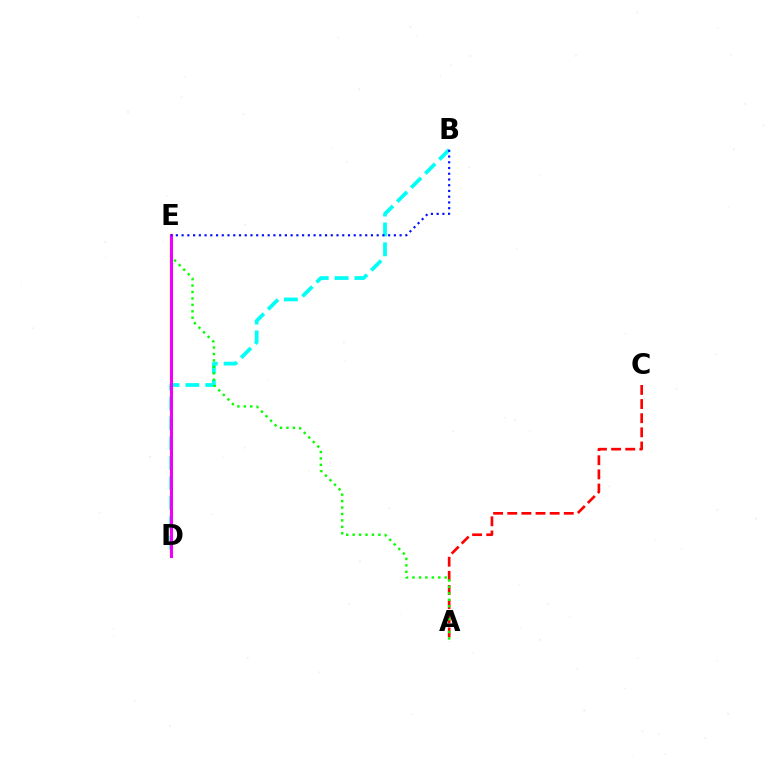{('B', 'D'): [{'color': '#00fff6', 'line_style': 'dashed', 'thickness': 2.7}], ('D', 'E'): [{'color': '#fcf500', 'line_style': 'solid', 'thickness': 1.73}, {'color': '#ee00ff', 'line_style': 'solid', 'thickness': 2.2}], ('A', 'C'): [{'color': '#ff0000', 'line_style': 'dashed', 'thickness': 1.92}], ('A', 'E'): [{'color': '#08ff00', 'line_style': 'dotted', 'thickness': 1.75}], ('B', 'E'): [{'color': '#0010ff', 'line_style': 'dotted', 'thickness': 1.56}]}